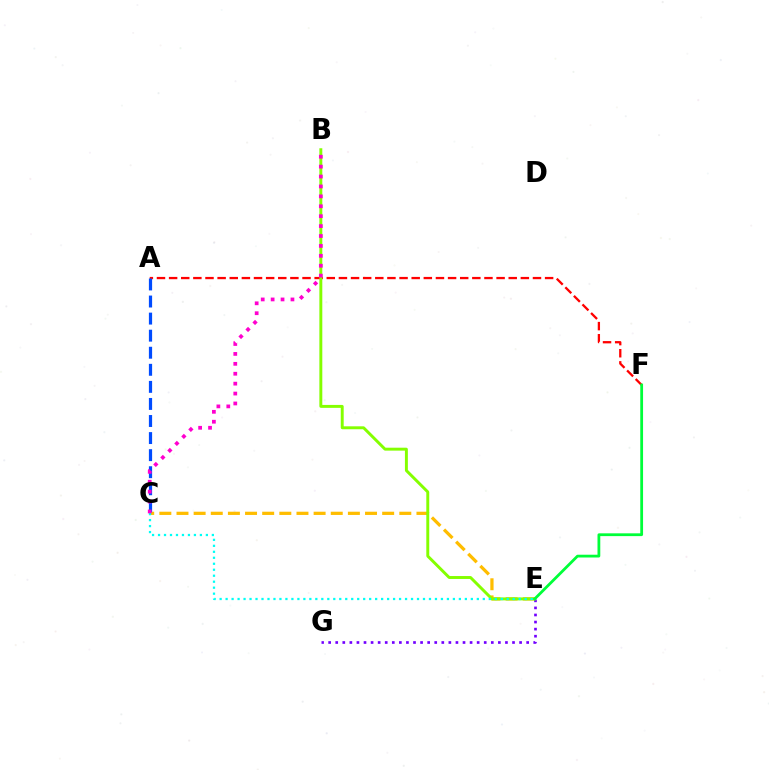{('C', 'E'): [{'color': '#ffbd00', 'line_style': 'dashed', 'thickness': 2.33}, {'color': '#00fff6', 'line_style': 'dotted', 'thickness': 1.63}], ('A', 'F'): [{'color': '#ff0000', 'line_style': 'dashed', 'thickness': 1.65}], ('E', 'G'): [{'color': '#7200ff', 'line_style': 'dotted', 'thickness': 1.92}], ('A', 'C'): [{'color': '#004bff', 'line_style': 'dashed', 'thickness': 2.32}], ('B', 'E'): [{'color': '#84ff00', 'line_style': 'solid', 'thickness': 2.11}], ('B', 'C'): [{'color': '#ff00cf', 'line_style': 'dotted', 'thickness': 2.69}], ('E', 'F'): [{'color': '#00ff39', 'line_style': 'solid', 'thickness': 2.01}]}